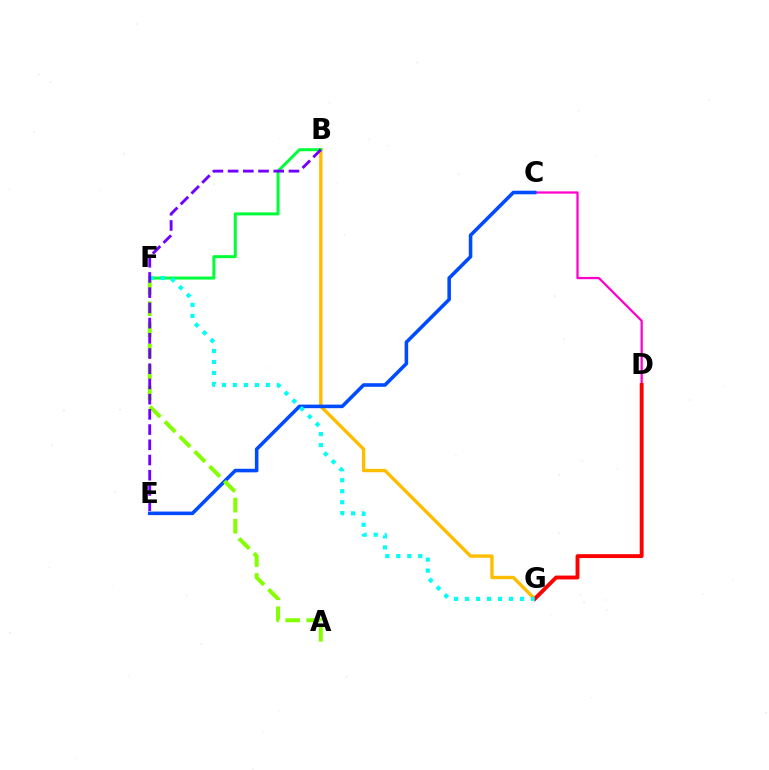{('B', 'G'): [{'color': '#ffbd00', 'line_style': 'solid', 'thickness': 2.43}], ('C', 'D'): [{'color': '#ff00cf', 'line_style': 'solid', 'thickness': 1.63}], ('D', 'G'): [{'color': '#ff0000', 'line_style': 'solid', 'thickness': 2.8}], ('C', 'E'): [{'color': '#004bff', 'line_style': 'solid', 'thickness': 2.57}], ('B', 'F'): [{'color': '#00ff39', 'line_style': 'solid', 'thickness': 2.16}], ('F', 'G'): [{'color': '#00fff6', 'line_style': 'dotted', 'thickness': 2.99}], ('A', 'F'): [{'color': '#84ff00', 'line_style': 'dashed', 'thickness': 2.86}], ('B', 'E'): [{'color': '#7200ff', 'line_style': 'dashed', 'thickness': 2.07}]}